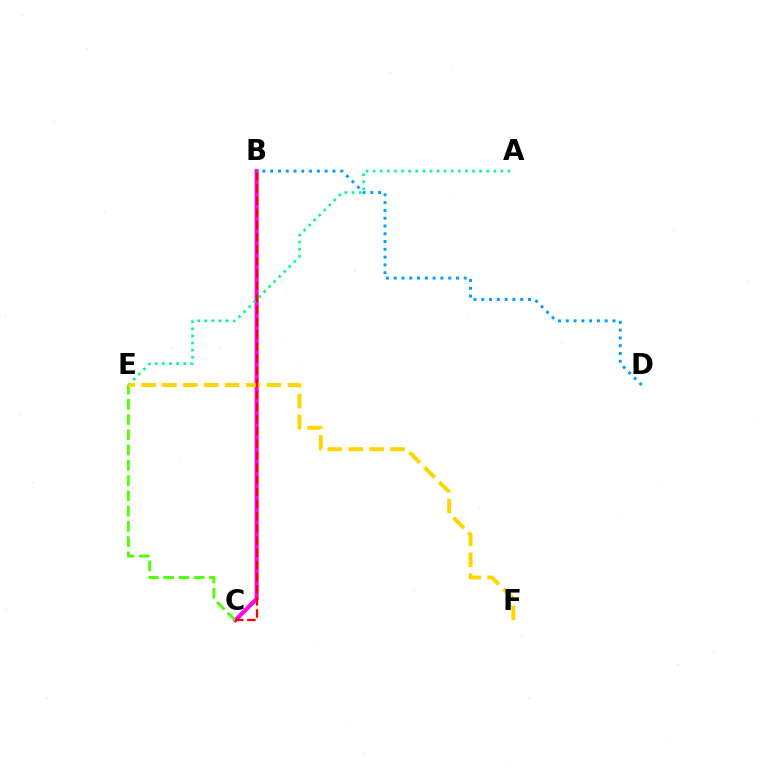{('B', 'C'): [{'color': '#3700ff', 'line_style': 'solid', 'thickness': 1.85}, {'color': '#ff00ed', 'line_style': 'solid', 'thickness': 2.9}, {'color': '#ff0000', 'line_style': 'dashed', 'thickness': 1.65}], ('A', 'E'): [{'color': '#00ff86', 'line_style': 'dotted', 'thickness': 1.93}], ('C', 'E'): [{'color': '#4fff00', 'line_style': 'dashed', 'thickness': 2.07}], ('E', 'F'): [{'color': '#ffd500', 'line_style': 'dashed', 'thickness': 2.84}], ('B', 'D'): [{'color': '#009eff', 'line_style': 'dotted', 'thickness': 2.11}]}